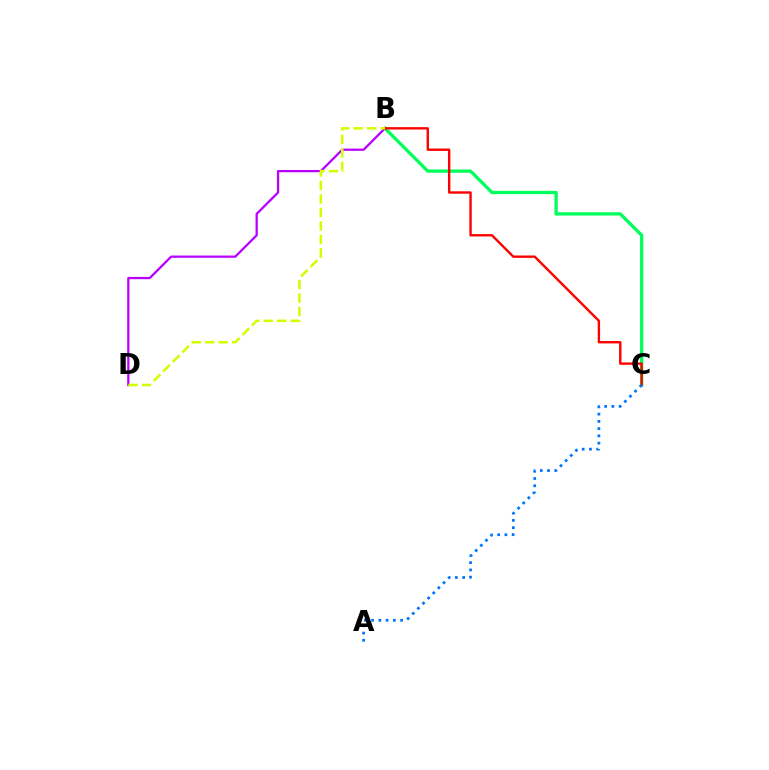{('B', 'C'): [{'color': '#00ff5c', 'line_style': 'solid', 'thickness': 2.37}, {'color': '#ff0000', 'line_style': 'solid', 'thickness': 1.71}], ('B', 'D'): [{'color': '#b900ff', 'line_style': 'solid', 'thickness': 1.63}, {'color': '#d1ff00', 'line_style': 'dashed', 'thickness': 1.83}], ('A', 'C'): [{'color': '#0074ff', 'line_style': 'dotted', 'thickness': 1.97}]}